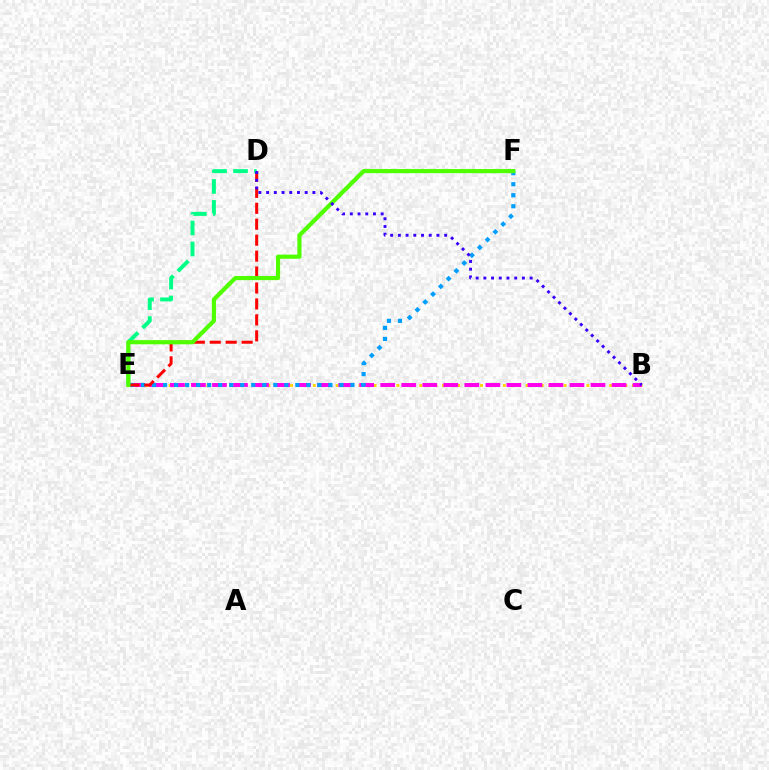{('B', 'E'): [{'color': '#ffd500', 'line_style': 'dotted', 'thickness': 2.06}, {'color': '#ff00ed', 'line_style': 'dashed', 'thickness': 2.86}], ('E', 'F'): [{'color': '#009eff', 'line_style': 'dotted', 'thickness': 2.99}, {'color': '#4fff00', 'line_style': 'solid', 'thickness': 2.99}], ('D', 'E'): [{'color': '#ff0000', 'line_style': 'dashed', 'thickness': 2.17}, {'color': '#00ff86', 'line_style': 'dashed', 'thickness': 2.85}], ('B', 'D'): [{'color': '#3700ff', 'line_style': 'dotted', 'thickness': 2.1}]}